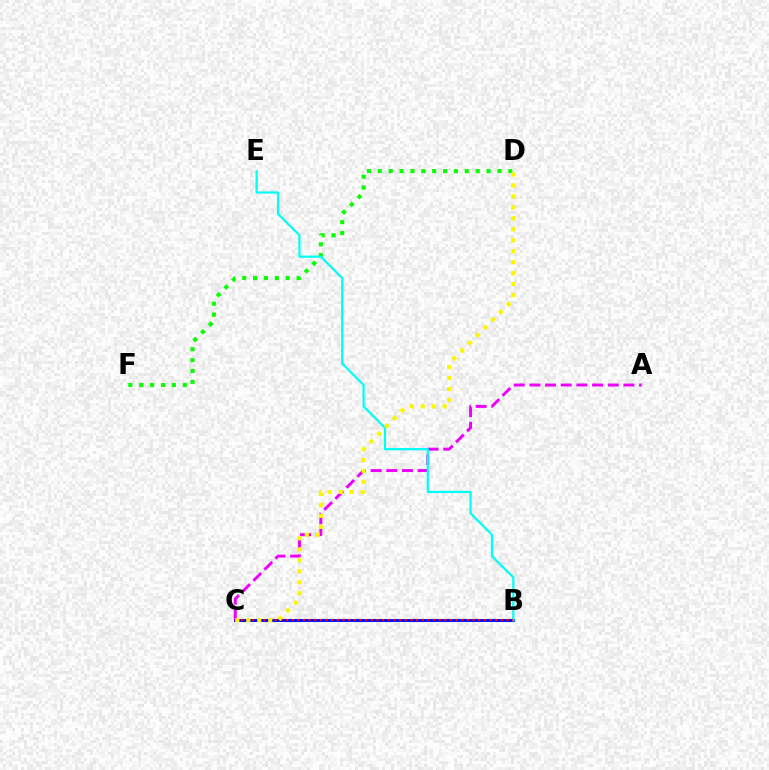{('B', 'C'): [{'color': '#0010ff', 'line_style': 'solid', 'thickness': 2.12}, {'color': '#ff0000', 'line_style': 'dotted', 'thickness': 1.54}], ('D', 'F'): [{'color': '#08ff00', 'line_style': 'dotted', 'thickness': 2.95}], ('A', 'C'): [{'color': '#ee00ff', 'line_style': 'dashed', 'thickness': 2.13}], ('B', 'E'): [{'color': '#00fff6', 'line_style': 'solid', 'thickness': 1.6}], ('C', 'D'): [{'color': '#fcf500', 'line_style': 'dotted', 'thickness': 2.98}]}